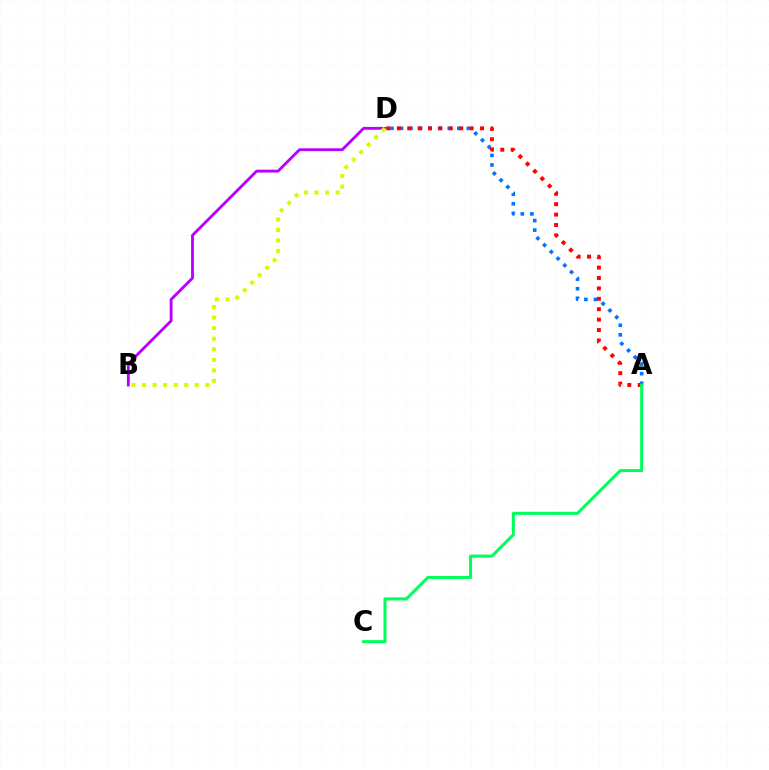{('A', 'D'): [{'color': '#0074ff', 'line_style': 'dotted', 'thickness': 2.59}, {'color': '#ff0000', 'line_style': 'dotted', 'thickness': 2.83}], ('A', 'C'): [{'color': '#00ff5c', 'line_style': 'solid', 'thickness': 2.19}], ('B', 'D'): [{'color': '#b900ff', 'line_style': 'solid', 'thickness': 2.04}, {'color': '#d1ff00', 'line_style': 'dotted', 'thickness': 2.87}]}